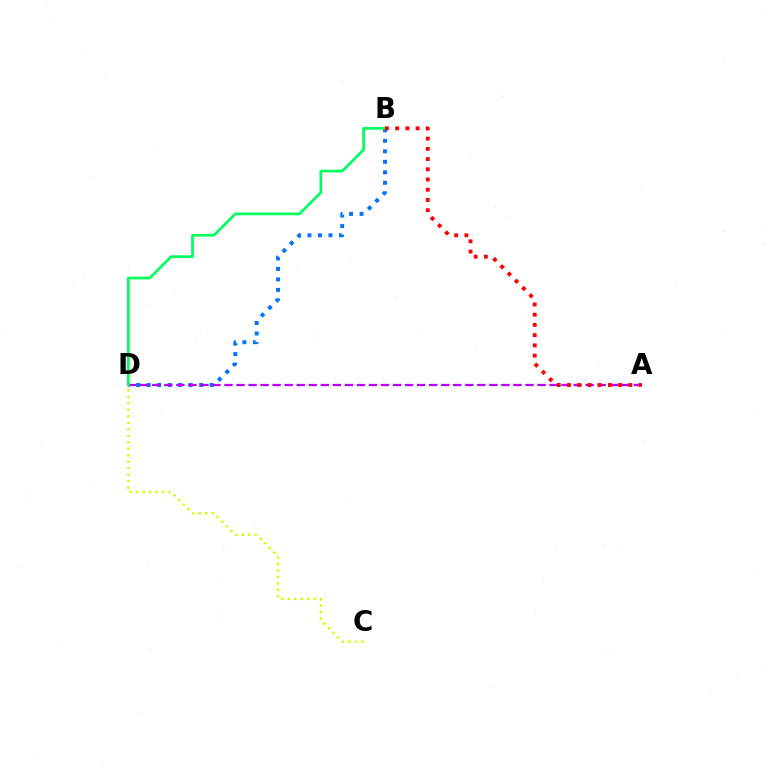{('B', 'D'): [{'color': '#0074ff', 'line_style': 'dotted', 'thickness': 2.85}, {'color': '#00ff5c', 'line_style': 'solid', 'thickness': 1.95}], ('A', 'D'): [{'color': '#b900ff', 'line_style': 'dashed', 'thickness': 1.64}], ('C', 'D'): [{'color': '#d1ff00', 'line_style': 'dotted', 'thickness': 1.77}], ('A', 'B'): [{'color': '#ff0000', 'line_style': 'dotted', 'thickness': 2.78}]}